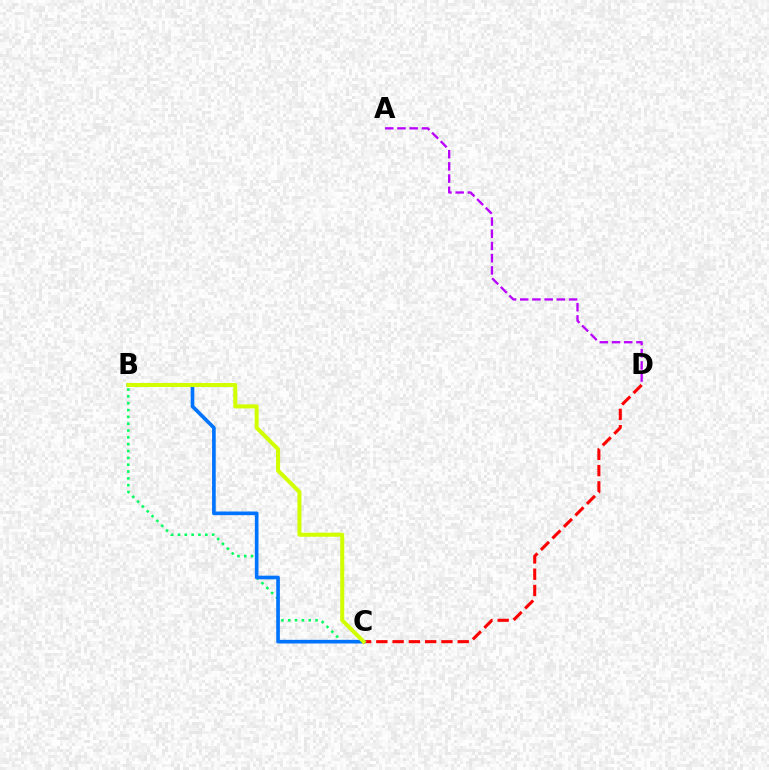{('B', 'C'): [{'color': '#00ff5c', 'line_style': 'dotted', 'thickness': 1.86}, {'color': '#0074ff', 'line_style': 'solid', 'thickness': 2.63}, {'color': '#d1ff00', 'line_style': 'solid', 'thickness': 2.9}], ('C', 'D'): [{'color': '#ff0000', 'line_style': 'dashed', 'thickness': 2.21}], ('A', 'D'): [{'color': '#b900ff', 'line_style': 'dashed', 'thickness': 1.66}]}